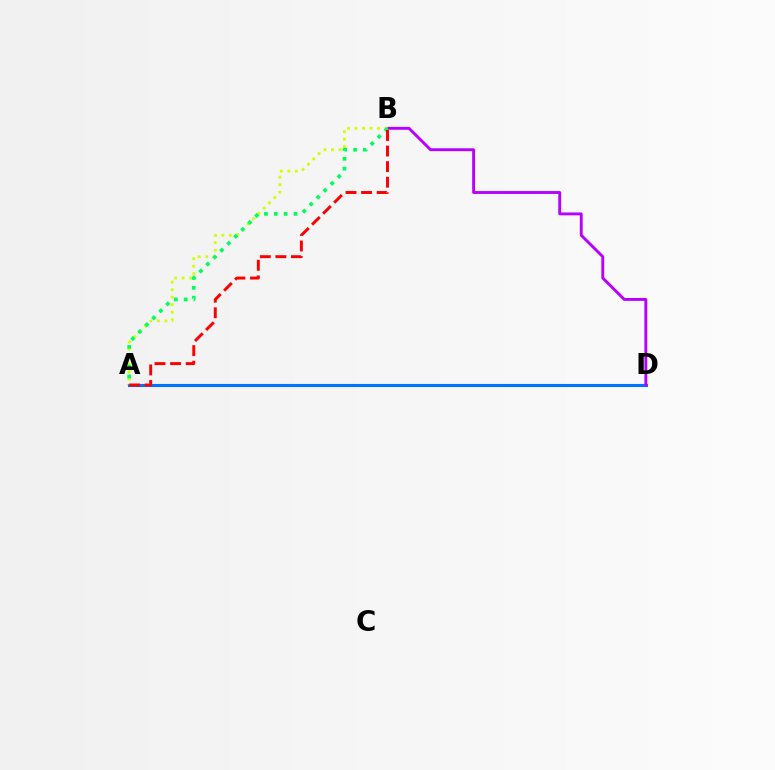{('A', 'D'): [{'color': '#0074ff', 'line_style': 'solid', 'thickness': 2.24}], ('B', 'D'): [{'color': '#b900ff', 'line_style': 'solid', 'thickness': 2.08}], ('A', 'B'): [{'color': '#d1ff00', 'line_style': 'dotted', 'thickness': 2.04}, {'color': '#00ff5c', 'line_style': 'dotted', 'thickness': 2.68}, {'color': '#ff0000', 'line_style': 'dashed', 'thickness': 2.12}]}